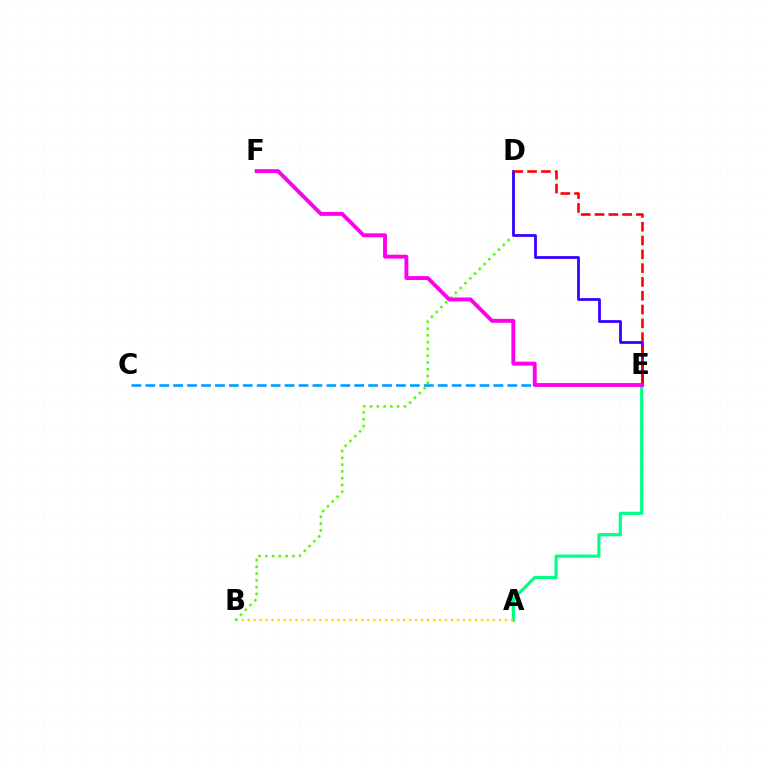{('A', 'E'): [{'color': '#00ff86', 'line_style': 'solid', 'thickness': 2.27}], ('C', 'E'): [{'color': '#009eff', 'line_style': 'dashed', 'thickness': 1.89}], ('A', 'B'): [{'color': '#ffd500', 'line_style': 'dotted', 'thickness': 1.63}], ('B', 'D'): [{'color': '#4fff00', 'line_style': 'dotted', 'thickness': 1.84}], ('D', 'E'): [{'color': '#3700ff', 'line_style': 'solid', 'thickness': 2.0}, {'color': '#ff0000', 'line_style': 'dashed', 'thickness': 1.87}], ('E', 'F'): [{'color': '#ff00ed', 'line_style': 'solid', 'thickness': 2.8}]}